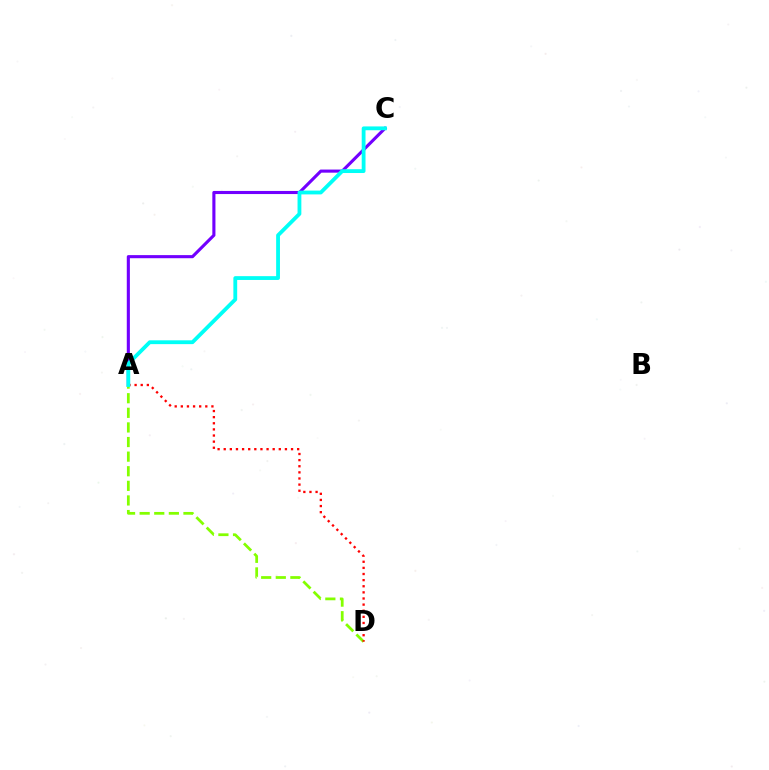{('A', 'C'): [{'color': '#7200ff', 'line_style': 'solid', 'thickness': 2.24}, {'color': '#00fff6', 'line_style': 'solid', 'thickness': 2.74}], ('A', 'D'): [{'color': '#84ff00', 'line_style': 'dashed', 'thickness': 1.98}, {'color': '#ff0000', 'line_style': 'dotted', 'thickness': 1.66}]}